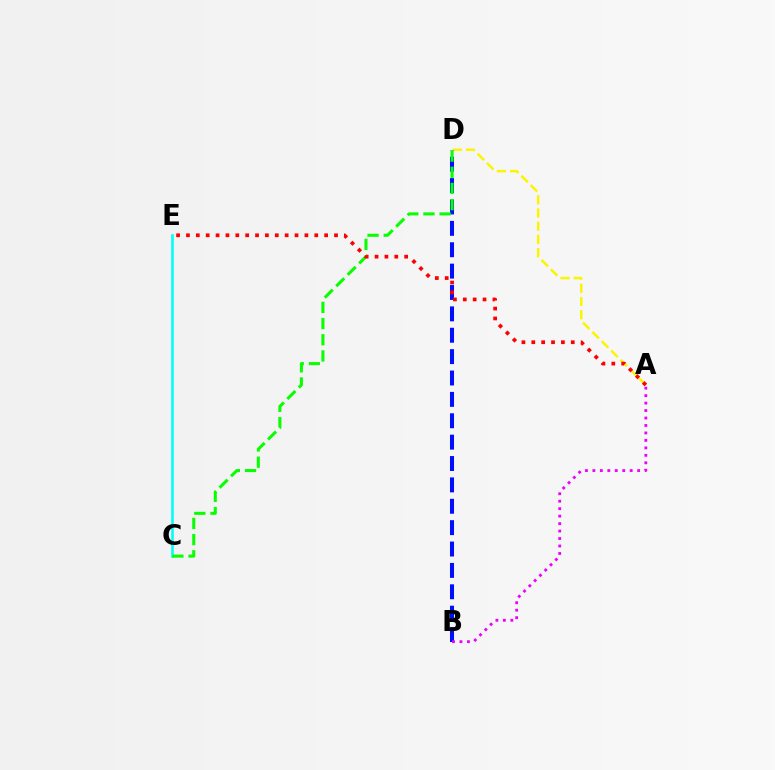{('C', 'E'): [{'color': '#00fff6', 'line_style': 'solid', 'thickness': 1.87}], ('A', 'D'): [{'color': '#fcf500', 'line_style': 'dashed', 'thickness': 1.8}], ('B', 'D'): [{'color': '#0010ff', 'line_style': 'dashed', 'thickness': 2.9}], ('C', 'D'): [{'color': '#08ff00', 'line_style': 'dashed', 'thickness': 2.2}], ('A', 'E'): [{'color': '#ff0000', 'line_style': 'dotted', 'thickness': 2.68}], ('A', 'B'): [{'color': '#ee00ff', 'line_style': 'dotted', 'thickness': 2.03}]}